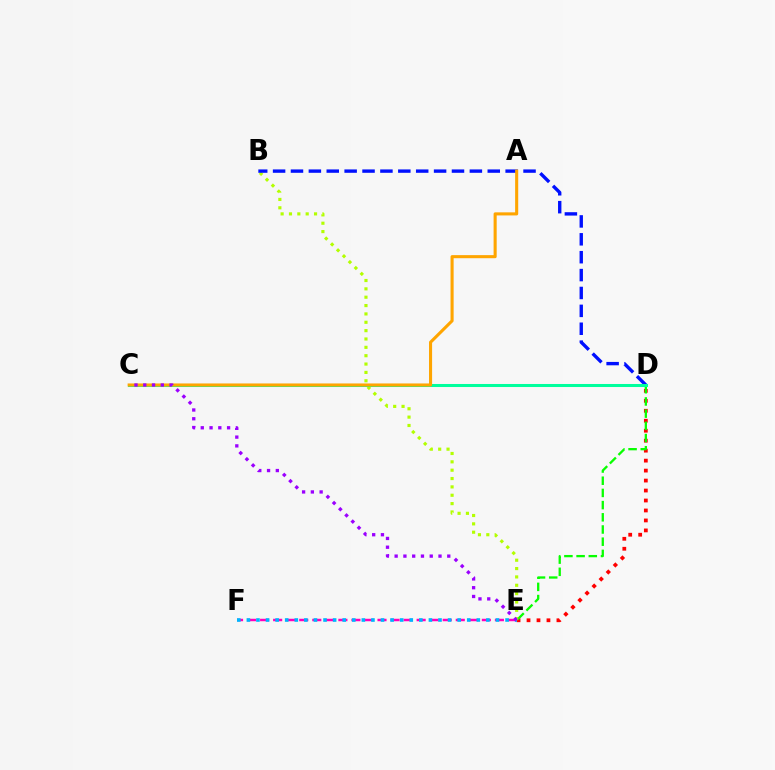{('E', 'F'): [{'color': '#ff00bd', 'line_style': 'dashed', 'thickness': 1.77}, {'color': '#00b5ff', 'line_style': 'dotted', 'thickness': 2.6}], ('D', 'E'): [{'color': '#ff0000', 'line_style': 'dotted', 'thickness': 2.71}, {'color': '#08ff00', 'line_style': 'dashed', 'thickness': 1.66}], ('B', 'E'): [{'color': '#b3ff00', 'line_style': 'dotted', 'thickness': 2.27}], ('B', 'D'): [{'color': '#0010ff', 'line_style': 'dashed', 'thickness': 2.43}], ('C', 'D'): [{'color': '#00ff9d', 'line_style': 'solid', 'thickness': 2.19}], ('A', 'C'): [{'color': '#ffa500', 'line_style': 'solid', 'thickness': 2.22}], ('C', 'E'): [{'color': '#9b00ff', 'line_style': 'dotted', 'thickness': 2.38}]}